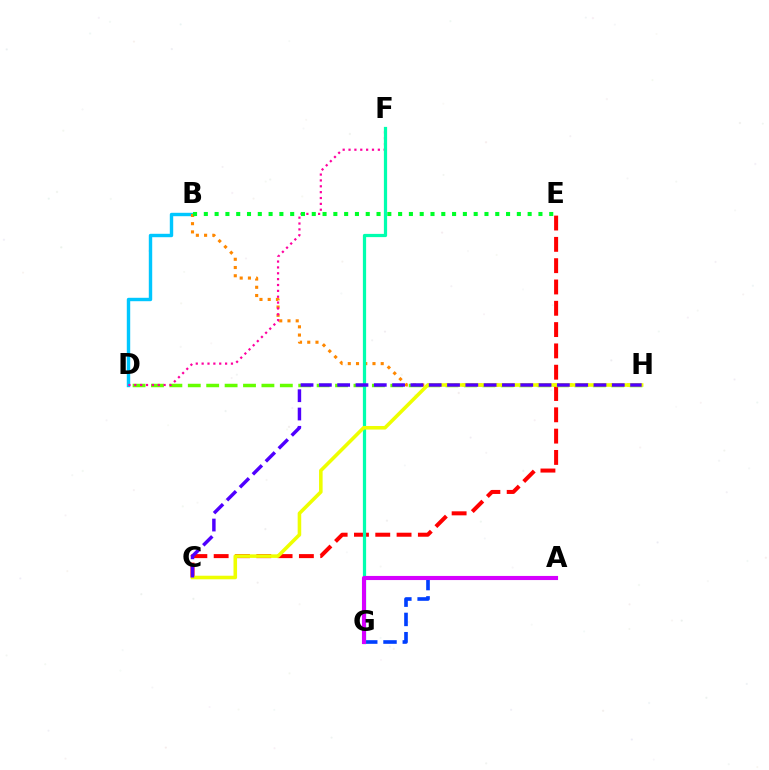{('B', 'D'): [{'color': '#00c7ff', 'line_style': 'solid', 'thickness': 2.45}], ('C', 'E'): [{'color': '#ff0000', 'line_style': 'dashed', 'thickness': 2.89}], ('B', 'H'): [{'color': '#ff8800', 'line_style': 'dotted', 'thickness': 2.24}], ('D', 'H'): [{'color': '#66ff00', 'line_style': 'dashed', 'thickness': 2.5}], ('D', 'F'): [{'color': '#ff00a0', 'line_style': 'dotted', 'thickness': 1.59}], ('A', 'G'): [{'color': '#003fff', 'line_style': 'dashed', 'thickness': 2.62}, {'color': '#d600ff', 'line_style': 'solid', 'thickness': 2.96}], ('F', 'G'): [{'color': '#00ffaf', 'line_style': 'solid', 'thickness': 2.32}], ('B', 'E'): [{'color': '#00ff27', 'line_style': 'dotted', 'thickness': 2.93}], ('C', 'H'): [{'color': '#eeff00', 'line_style': 'solid', 'thickness': 2.57}, {'color': '#4f00ff', 'line_style': 'dashed', 'thickness': 2.49}]}